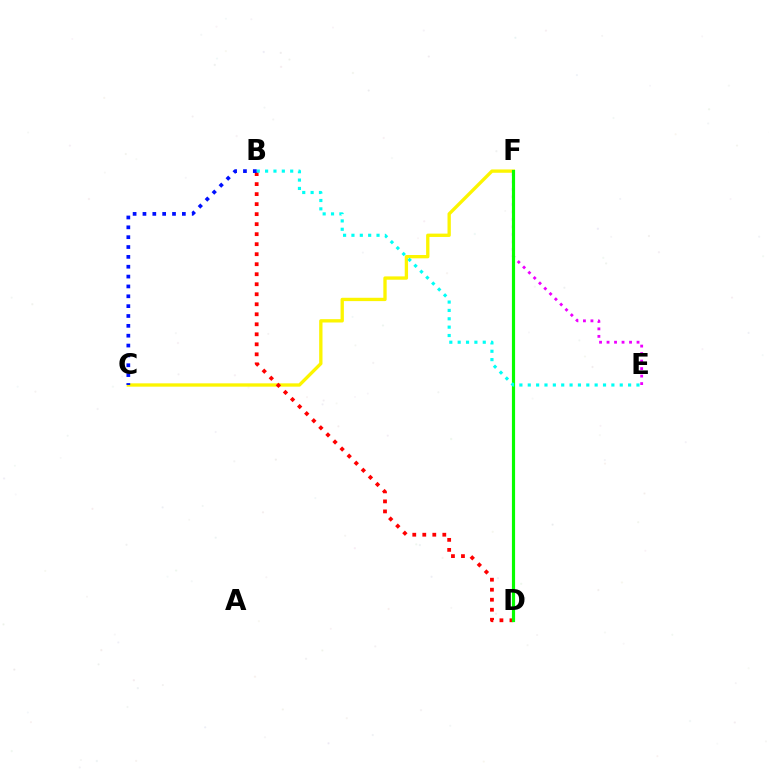{('C', 'F'): [{'color': '#fcf500', 'line_style': 'solid', 'thickness': 2.39}], ('B', 'D'): [{'color': '#ff0000', 'line_style': 'dotted', 'thickness': 2.72}], ('E', 'F'): [{'color': '#ee00ff', 'line_style': 'dotted', 'thickness': 2.04}], ('D', 'F'): [{'color': '#08ff00', 'line_style': 'solid', 'thickness': 2.28}], ('B', 'E'): [{'color': '#00fff6', 'line_style': 'dotted', 'thickness': 2.27}], ('B', 'C'): [{'color': '#0010ff', 'line_style': 'dotted', 'thickness': 2.68}]}